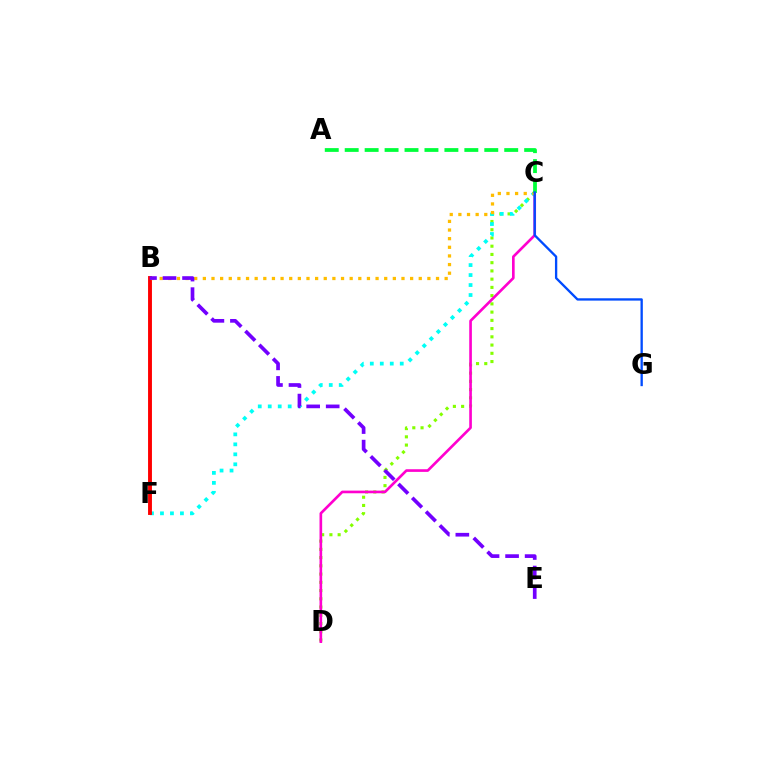{('C', 'D'): [{'color': '#84ff00', 'line_style': 'dotted', 'thickness': 2.24}, {'color': '#ff00cf', 'line_style': 'solid', 'thickness': 1.91}], ('C', 'F'): [{'color': '#00fff6', 'line_style': 'dotted', 'thickness': 2.71}], ('B', 'F'): [{'color': '#ff0000', 'line_style': 'solid', 'thickness': 2.8}], ('B', 'C'): [{'color': '#ffbd00', 'line_style': 'dotted', 'thickness': 2.35}], ('A', 'C'): [{'color': '#00ff39', 'line_style': 'dashed', 'thickness': 2.71}], ('B', 'E'): [{'color': '#7200ff', 'line_style': 'dashed', 'thickness': 2.65}], ('C', 'G'): [{'color': '#004bff', 'line_style': 'solid', 'thickness': 1.68}]}